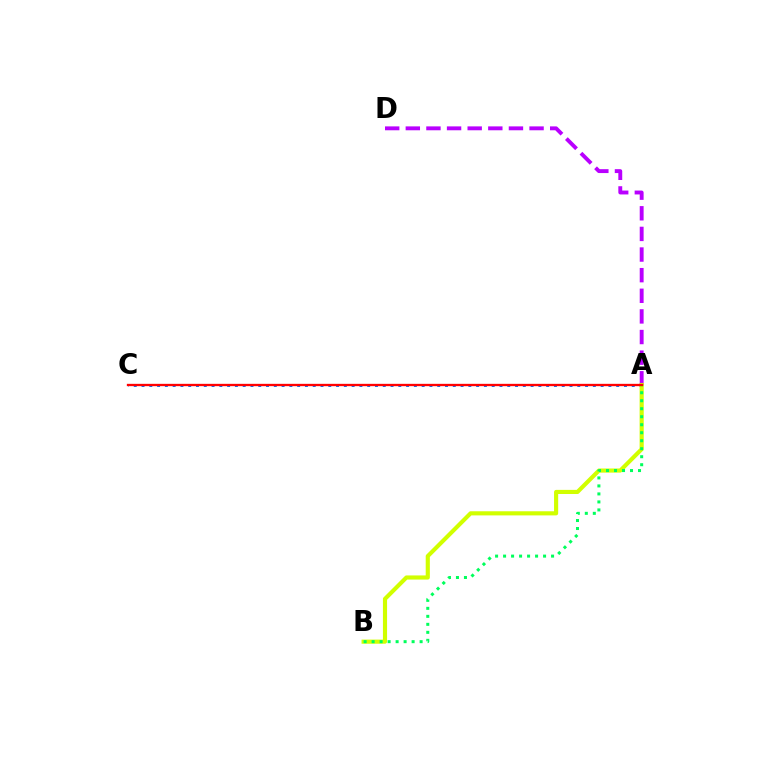{('A', 'C'): [{'color': '#0074ff', 'line_style': 'dotted', 'thickness': 2.11}, {'color': '#ff0000', 'line_style': 'solid', 'thickness': 1.67}], ('A', 'D'): [{'color': '#b900ff', 'line_style': 'dashed', 'thickness': 2.8}], ('A', 'B'): [{'color': '#d1ff00', 'line_style': 'solid', 'thickness': 2.97}, {'color': '#00ff5c', 'line_style': 'dotted', 'thickness': 2.17}]}